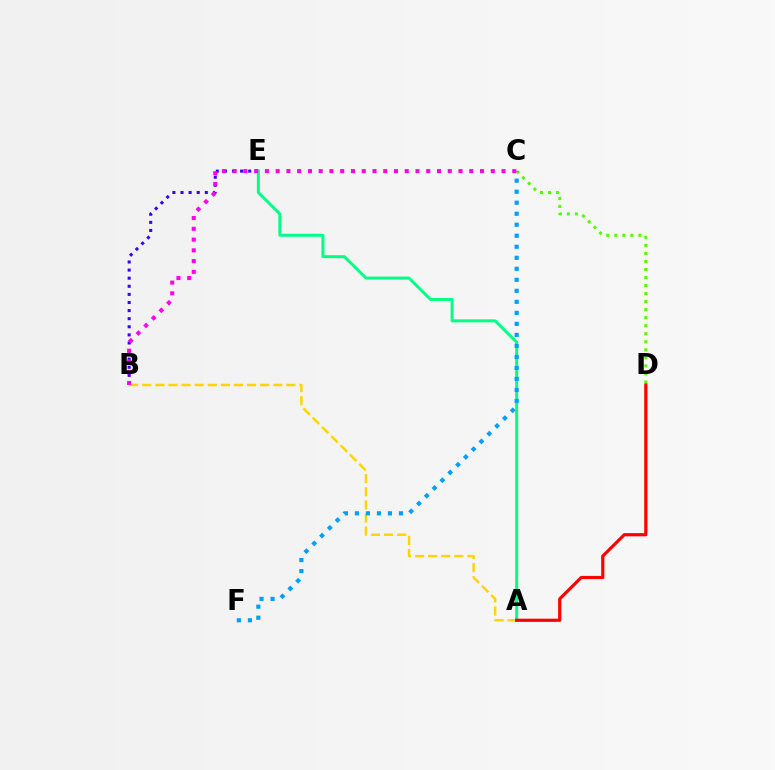{('C', 'D'): [{'color': '#4fff00', 'line_style': 'dotted', 'thickness': 2.18}], ('B', 'E'): [{'color': '#3700ff', 'line_style': 'dotted', 'thickness': 2.2}], ('A', 'B'): [{'color': '#ffd500', 'line_style': 'dashed', 'thickness': 1.78}], ('A', 'E'): [{'color': '#00ff86', 'line_style': 'solid', 'thickness': 2.14}], ('C', 'F'): [{'color': '#009eff', 'line_style': 'dotted', 'thickness': 2.99}], ('B', 'C'): [{'color': '#ff00ed', 'line_style': 'dotted', 'thickness': 2.92}], ('A', 'D'): [{'color': '#ff0000', 'line_style': 'solid', 'thickness': 2.29}]}